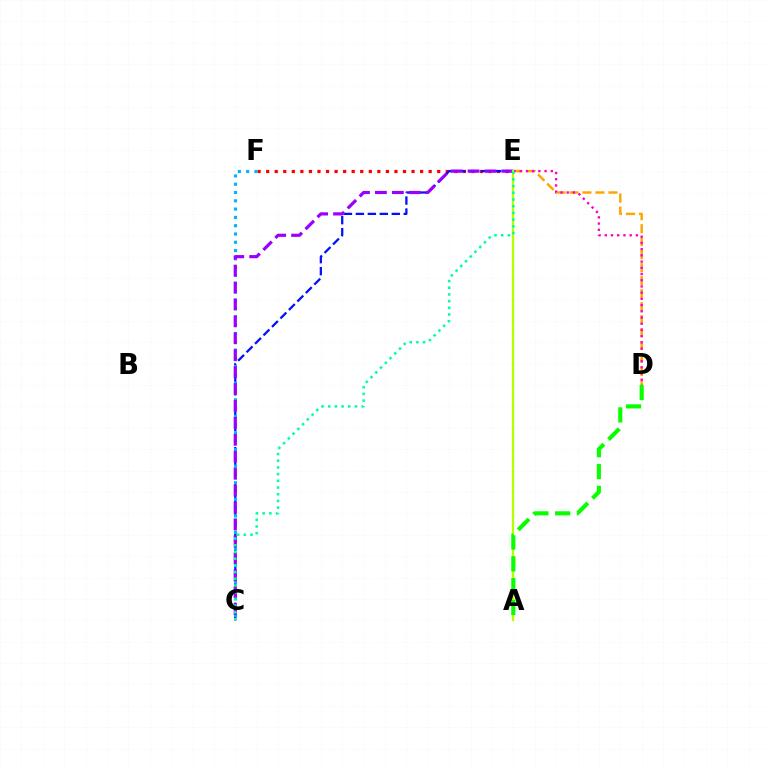{('D', 'E'): [{'color': '#ffa500', 'line_style': 'dashed', 'thickness': 1.76}, {'color': '#ff00bd', 'line_style': 'dotted', 'thickness': 1.69}], ('E', 'F'): [{'color': '#ff0000', 'line_style': 'dotted', 'thickness': 2.32}], ('C', 'E'): [{'color': '#0010ff', 'line_style': 'dashed', 'thickness': 1.63}, {'color': '#9b00ff', 'line_style': 'dashed', 'thickness': 2.3}, {'color': '#00ff9d', 'line_style': 'dotted', 'thickness': 1.82}], ('C', 'F'): [{'color': '#00b5ff', 'line_style': 'dotted', 'thickness': 2.25}], ('A', 'E'): [{'color': '#b3ff00', 'line_style': 'solid', 'thickness': 1.65}], ('A', 'D'): [{'color': '#08ff00', 'line_style': 'dashed', 'thickness': 2.97}]}